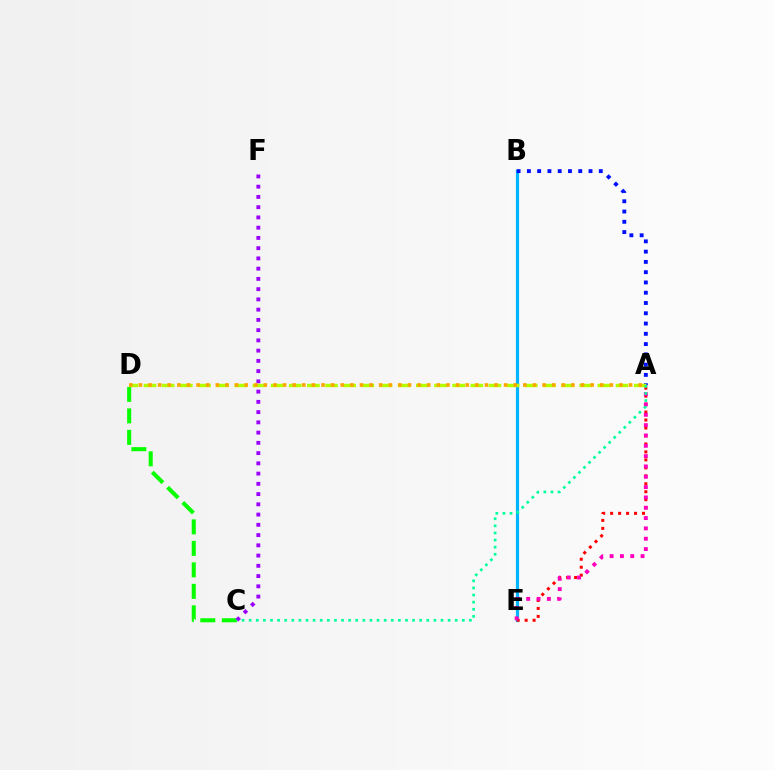{('B', 'E'): [{'color': '#00b5ff', 'line_style': 'solid', 'thickness': 2.29}], ('C', 'D'): [{'color': '#08ff00', 'line_style': 'dashed', 'thickness': 2.92}], ('C', 'F'): [{'color': '#9b00ff', 'line_style': 'dotted', 'thickness': 2.78}], ('A', 'E'): [{'color': '#ff0000', 'line_style': 'dotted', 'thickness': 2.16}, {'color': '#ff00bd', 'line_style': 'dotted', 'thickness': 2.81}], ('A', 'B'): [{'color': '#0010ff', 'line_style': 'dotted', 'thickness': 2.79}], ('A', 'D'): [{'color': '#b3ff00', 'line_style': 'dashed', 'thickness': 2.47}, {'color': '#ffa500', 'line_style': 'dotted', 'thickness': 2.61}], ('A', 'C'): [{'color': '#00ff9d', 'line_style': 'dotted', 'thickness': 1.93}]}